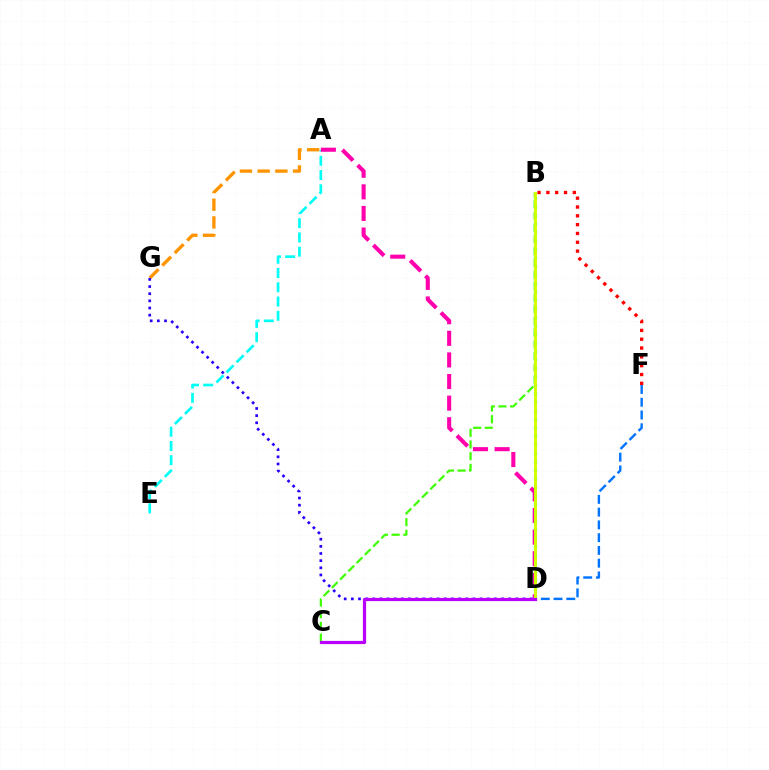{('A', 'E'): [{'color': '#00fff6', 'line_style': 'dashed', 'thickness': 1.94}], ('A', 'G'): [{'color': '#ff9400', 'line_style': 'dashed', 'thickness': 2.41}], ('B', 'C'): [{'color': '#3dff00', 'line_style': 'dashed', 'thickness': 1.59}], ('D', 'F'): [{'color': '#0074ff', 'line_style': 'dashed', 'thickness': 1.73}], ('A', 'D'): [{'color': '#ff00ac', 'line_style': 'dashed', 'thickness': 2.94}], ('B', 'D'): [{'color': '#00ff5c', 'line_style': 'dotted', 'thickness': 2.31}, {'color': '#d1ff00', 'line_style': 'solid', 'thickness': 2.1}], ('D', 'G'): [{'color': '#2500ff', 'line_style': 'dotted', 'thickness': 1.94}], ('C', 'D'): [{'color': '#b900ff', 'line_style': 'solid', 'thickness': 2.31}], ('B', 'F'): [{'color': '#ff0000', 'line_style': 'dotted', 'thickness': 2.4}]}